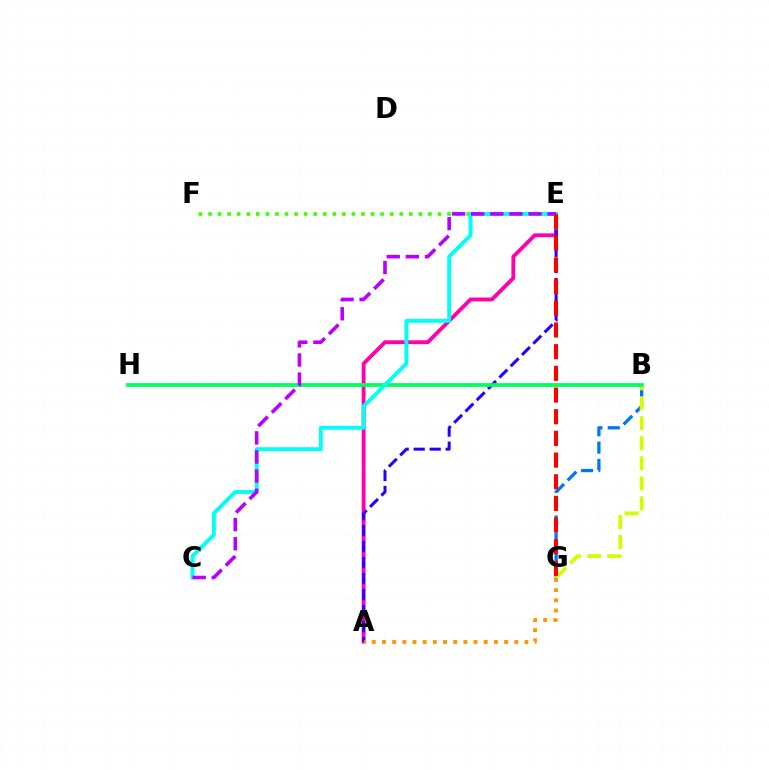{('B', 'G'): [{'color': '#0074ff', 'line_style': 'dashed', 'thickness': 2.36}, {'color': '#d1ff00', 'line_style': 'dashed', 'thickness': 2.72}], ('E', 'F'): [{'color': '#3dff00', 'line_style': 'dotted', 'thickness': 2.6}], ('A', 'E'): [{'color': '#ff00ac', 'line_style': 'solid', 'thickness': 2.77}, {'color': '#2500ff', 'line_style': 'dashed', 'thickness': 2.17}], ('B', 'H'): [{'color': '#00ff5c', 'line_style': 'solid', 'thickness': 2.7}], ('C', 'E'): [{'color': '#00fff6', 'line_style': 'solid', 'thickness': 2.82}, {'color': '#b900ff', 'line_style': 'dashed', 'thickness': 2.6}], ('A', 'G'): [{'color': '#ff9400', 'line_style': 'dotted', 'thickness': 2.77}], ('E', 'G'): [{'color': '#ff0000', 'line_style': 'dashed', 'thickness': 2.95}]}